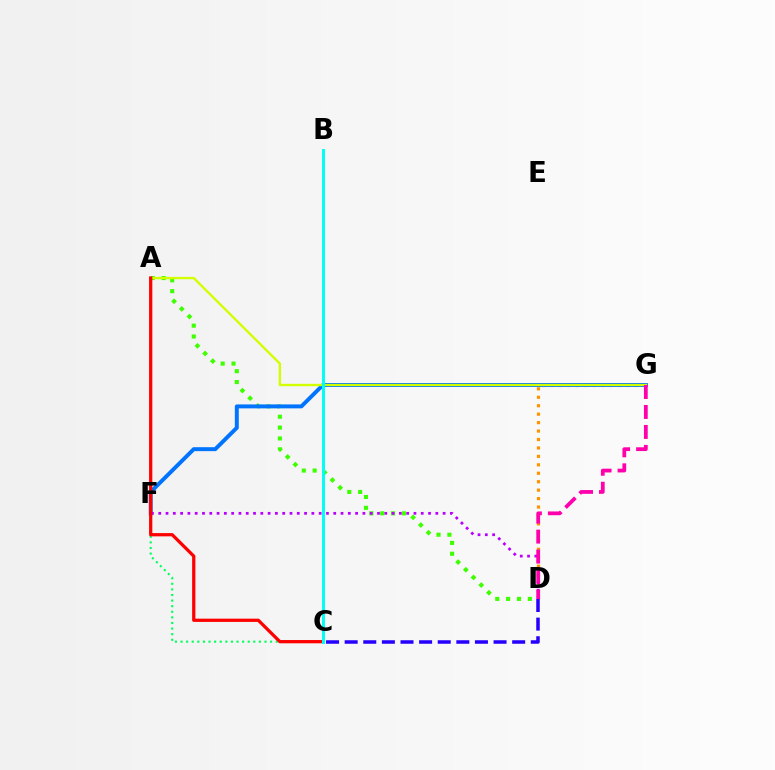{('D', 'G'): [{'color': '#ff9400', 'line_style': 'dotted', 'thickness': 2.29}, {'color': '#ff00ac', 'line_style': 'dashed', 'thickness': 2.71}], ('A', 'D'): [{'color': '#3dff00', 'line_style': 'dotted', 'thickness': 2.95}], ('F', 'G'): [{'color': '#0074ff', 'line_style': 'solid', 'thickness': 2.84}], ('C', 'D'): [{'color': '#2500ff', 'line_style': 'dashed', 'thickness': 2.53}], ('D', 'F'): [{'color': '#b900ff', 'line_style': 'dotted', 'thickness': 1.98}], ('A', 'G'): [{'color': '#d1ff00', 'line_style': 'solid', 'thickness': 1.69}], ('C', 'F'): [{'color': '#00ff5c', 'line_style': 'dotted', 'thickness': 1.52}], ('A', 'C'): [{'color': '#ff0000', 'line_style': 'solid', 'thickness': 2.34}], ('B', 'C'): [{'color': '#00fff6', 'line_style': 'solid', 'thickness': 2.14}]}